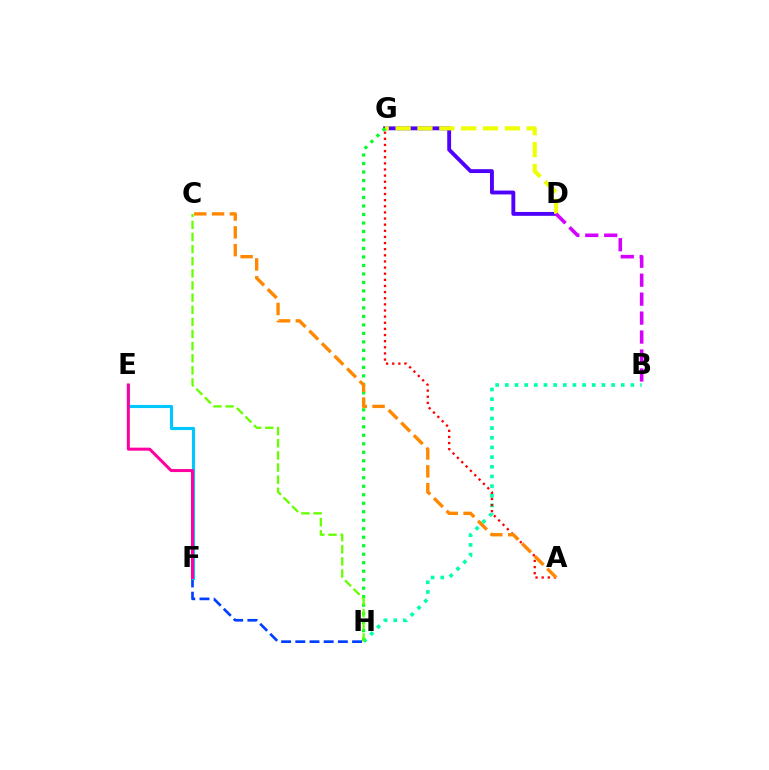{('B', 'H'): [{'color': '#00ffaf', 'line_style': 'dotted', 'thickness': 2.63}], ('D', 'G'): [{'color': '#4f00ff', 'line_style': 'solid', 'thickness': 2.79}, {'color': '#eeff00', 'line_style': 'dashed', 'thickness': 2.97}], ('A', 'G'): [{'color': '#ff0000', 'line_style': 'dotted', 'thickness': 1.67}], ('G', 'H'): [{'color': '#00ff27', 'line_style': 'dotted', 'thickness': 2.31}], ('B', 'D'): [{'color': '#d600ff', 'line_style': 'dashed', 'thickness': 2.58}], ('F', 'H'): [{'color': '#003fff', 'line_style': 'dashed', 'thickness': 1.93}], ('A', 'C'): [{'color': '#ff8800', 'line_style': 'dashed', 'thickness': 2.42}], ('E', 'F'): [{'color': '#00c7ff', 'line_style': 'solid', 'thickness': 2.25}, {'color': '#ff00a0', 'line_style': 'solid', 'thickness': 2.18}], ('C', 'H'): [{'color': '#66ff00', 'line_style': 'dashed', 'thickness': 1.65}]}